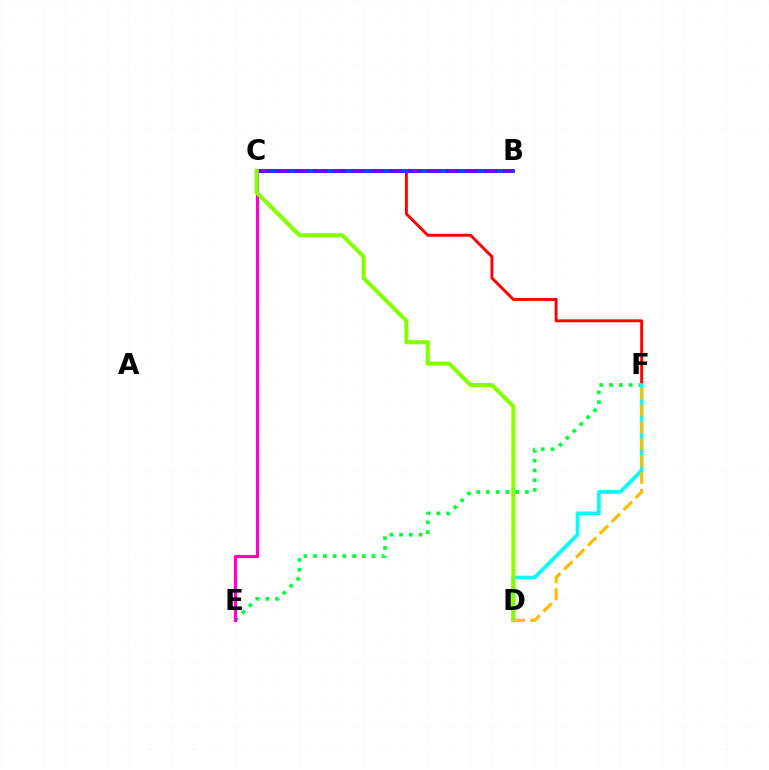{('C', 'F'): [{'color': '#ff0000', 'line_style': 'solid', 'thickness': 2.1}], ('E', 'F'): [{'color': '#00ff39', 'line_style': 'dotted', 'thickness': 2.65}], ('B', 'C'): [{'color': '#004bff', 'line_style': 'solid', 'thickness': 2.81}, {'color': '#7200ff', 'line_style': 'dashed', 'thickness': 2.57}], ('D', 'F'): [{'color': '#00fff6', 'line_style': 'solid', 'thickness': 2.63}, {'color': '#ffbd00', 'line_style': 'dashed', 'thickness': 2.29}], ('C', 'E'): [{'color': '#ff00cf', 'line_style': 'solid', 'thickness': 2.27}], ('C', 'D'): [{'color': '#84ff00', 'line_style': 'solid', 'thickness': 2.94}]}